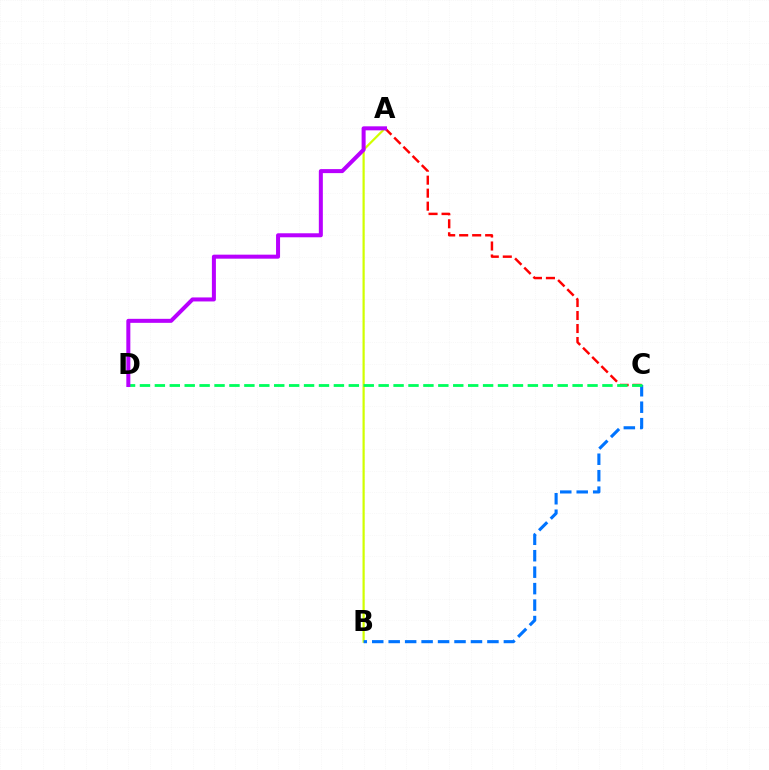{('A', 'B'): [{'color': '#d1ff00', 'line_style': 'solid', 'thickness': 1.59}], ('B', 'C'): [{'color': '#0074ff', 'line_style': 'dashed', 'thickness': 2.24}], ('A', 'C'): [{'color': '#ff0000', 'line_style': 'dashed', 'thickness': 1.77}], ('C', 'D'): [{'color': '#00ff5c', 'line_style': 'dashed', 'thickness': 2.03}], ('A', 'D'): [{'color': '#b900ff', 'line_style': 'solid', 'thickness': 2.89}]}